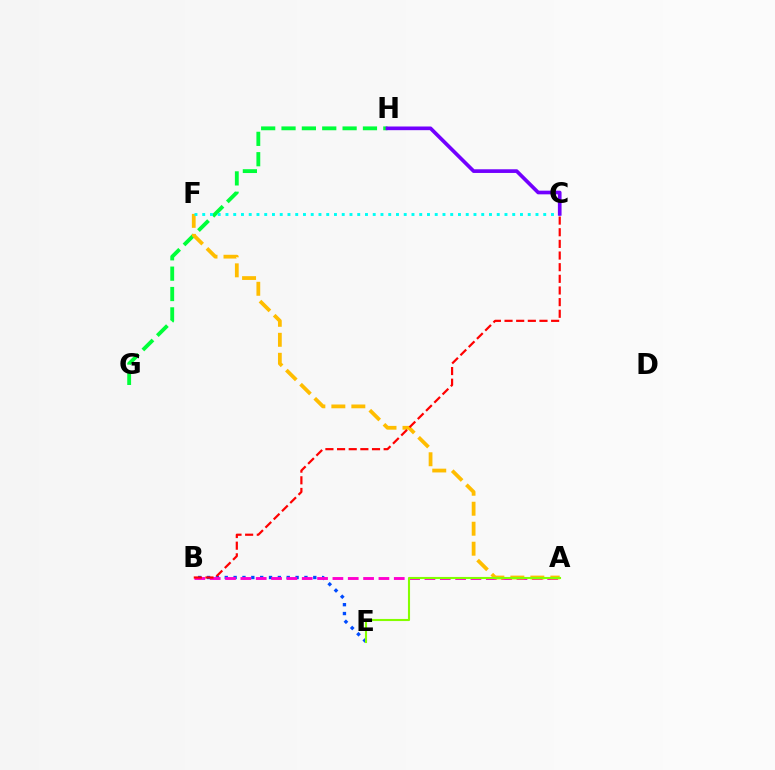{('B', 'E'): [{'color': '#004bff', 'line_style': 'dotted', 'thickness': 2.41}], ('A', 'B'): [{'color': '#ff00cf', 'line_style': 'dashed', 'thickness': 2.08}], ('G', 'H'): [{'color': '#00ff39', 'line_style': 'dashed', 'thickness': 2.77}], ('A', 'F'): [{'color': '#ffbd00', 'line_style': 'dashed', 'thickness': 2.72}], ('B', 'C'): [{'color': '#ff0000', 'line_style': 'dashed', 'thickness': 1.58}], ('C', 'F'): [{'color': '#00fff6', 'line_style': 'dotted', 'thickness': 2.11}], ('A', 'E'): [{'color': '#84ff00', 'line_style': 'solid', 'thickness': 1.52}], ('C', 'H'): [{'color': '#7200ff', 'line_style': 'solid', 'thickness': 2.65}]}